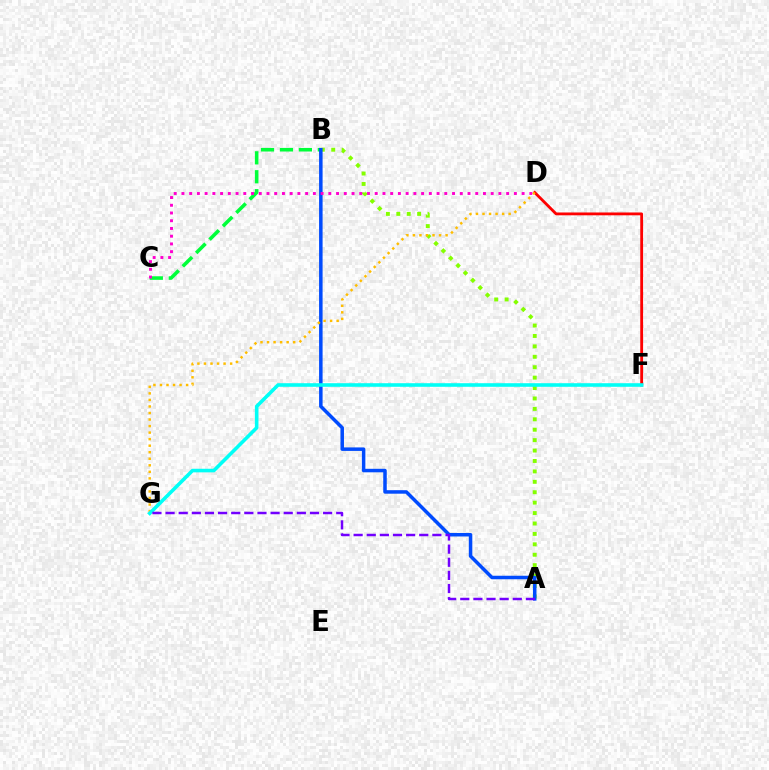{('B', 'C'): [{'color': '#00ff39', 'line_style': 'dashed', 'thickness': 2.57}], ('A', 'B'): [{'color': '#84ff00', 'line_style': 'dotted', 'thickness': 2.83}, {'color': '#004bff', 'line_style': 'solid', 'thickness': 2.52}], ('D', 'F'): [{'color': '#ff0000', 'line_style': 'solid', 'thickness': 2.03}], ('D', 'G'): [{'color': '#ffbd00', 'line_style': 'dotted', 'thickness': 1.78}], ('F', 'G'): [{'color': '#00fff6', 'line_style': 'solid', 'thickness': 2.58}], ('A', 'G'): [{'color': '#7200ff', 'line_style': 'dashed', 'thickness': 1.78}], ('C', 'D'): [{'color': '#ff00cf', 'line_style': 'dotted', 'thickness': 2.1}]}